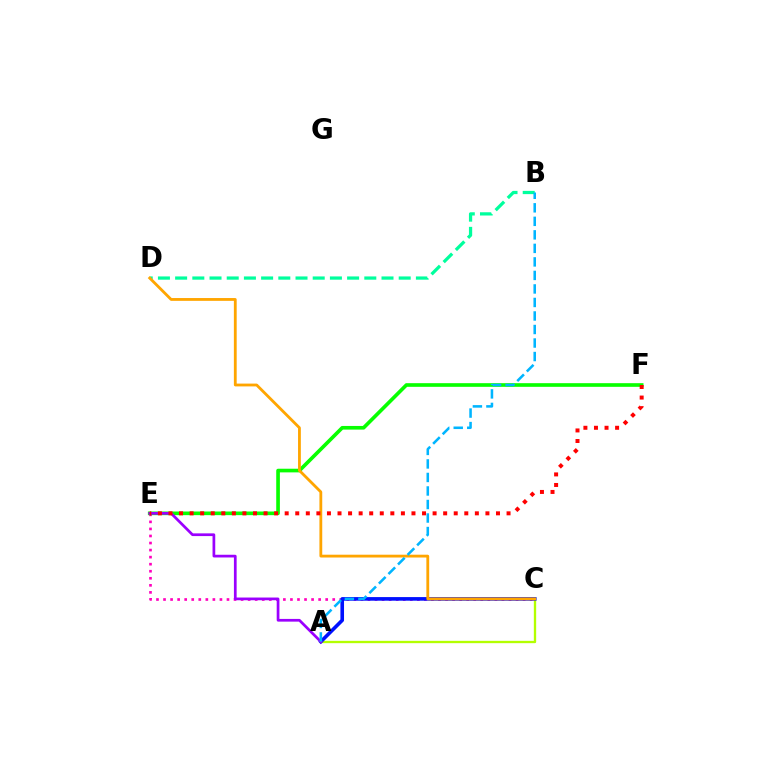{('C', 'E'): [{'color': '#ff00bd', 'line_style': 'dotted', 'thickness': 1.92}], ('A', 'C'): [{'color': '#b3ff00', 'line_style': 'solid', 'thickness': 1.68}, {'color': '#0010ff', 'line_style': 'solid', 'thickness': 2.6}], ('E', 'F'): [{'color': '#08ff00', 'line_style': 'solid', 'thickness': 2.63}, {'color': '#ff0000', 'line_style': 'dotted', 'thickness': 2.87}], ('B', 'D'): [{'color': '#00ff9d', 'line_style': 'dashed', 'thickness': 2.34}], ('C', 'D'): [{'color': '#ffa500', 'line_style': 'solid', 'thickness': 2.03}], ('A', 'E'): [{'color': '#9b00ff', 'line_style': 'solid', 'thickness': 1.96}], ('A', 'B'): [{'color': '#00b5ff', 'line_style': 'dashed', 'thickness': 1.84}]}